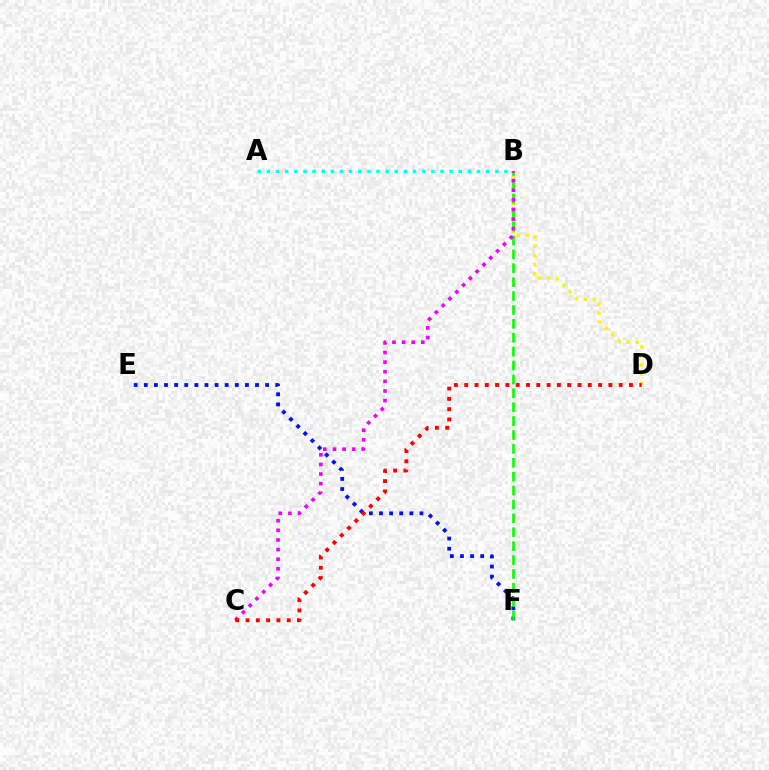{('A', 'B'): [{'color': '#00fff6', 'line_style': 'dotted', 'thickness': 2.48}], ('E', 'F'): [{'color': '#0010ff', 'line_style': 'dotted', 'thickness': 2.75}], ('B', 'D'): [{'color': '#fcf500', 'line_style': 'dotted', 'thickness': 2.48}], ('B', 'F'): [{'color': '#08ff00', 'line_style': 'dashed', 'thickness': 1.89}], ('B', 'C'): [{'color': '#ee00ff', 'line_style': 'dotted', 'thickness': 2.61}], ('C', 'D'): [{'color': '#ff0000', 'line_style': 'dotted', 'thickness': 2.8}]}